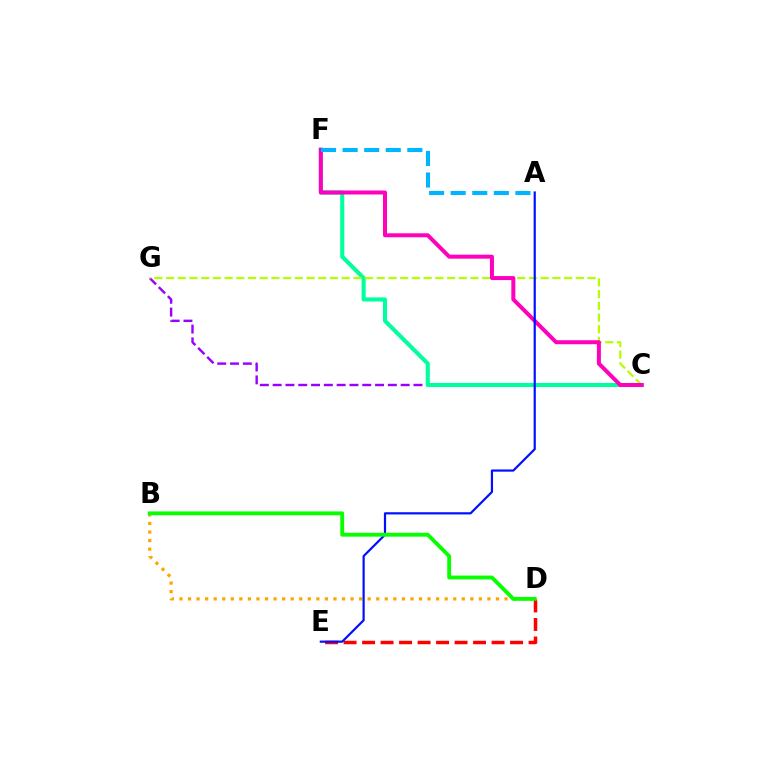{('C', 'G'): [{'color': '#9b00ff', 'line_style': 'dashed', 'thickness': 1.74}, {'color': '#b3ff00', 'line_style': 'dashed', 'thickness': 1.59}], ('B', 'D'): [{'color': '#ffa500', 'line_style': 'dotted', 'thickness': 2.32}, {'color': '#08ff00', 'line_style': 'solid', 'thickness': 2.78}], ('D', 'E'): [{'color': '#ff0000', 'line_style': 'dashed', 'thickness': 2.51}], ('C', 'F'): [{'color': '#00ff9d', 'line_style': 'solid', 'thickness': 2.93}, {'color': '#ff00bd', 'line_style': 'solid', 'thickness': 2.87}], ('A', 'E'): [{'color': '#0010ff', 'line_style': 'solid', 'thickness': 1.58}], ('A', 'F'): [{'color': '#00b5ff', 'line_style': 'dashed', 'thickness': 2.93}]}